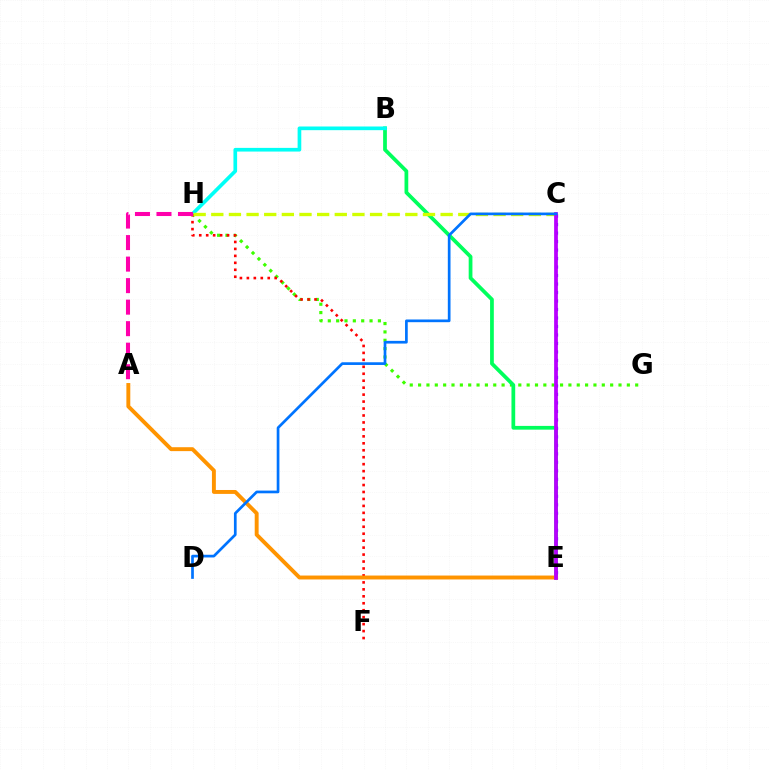{('G', 'H'): [{'color': '#3dff00', 'line_style': 'dotted', 'thickness': 2.27}], ('B', 'E'): [{'color': '#00ff5c', 'line_style': 'solid', 'thickness': 2.7}], ('B', 'H'): [{'color': '#00fff6', 'line_style': 'solid', 'thickness': 2.64}], ('F', 'H'): [{'color': '#ff0000', 'line_style': 'dotted', 'thickness': 1.89}], ('C', 'H'): [{'color': '#d1ff00', 'line_style': 'dashed', 'thickness': 2.4}], ('A', 'E'): [{'color': '#ff9400', 'line_style': 'solid', 'thickness': 2.82}], ('C', 'E'): [{'color': '#2500ff', 'line_style': 'dotted', 'thickness': 2.31}, {'color': '#b900ff', 'line_style': 'solid', 'thickness': 2.7}], ('C', 'D'): [{'color': '#0074ff', 'line_style': 'solid', 'thickness': 1.95}], ('A', 'H'): [{'color': '#ff00ac', 'line_style': 'dashed', 'thickness': 2.92}]}